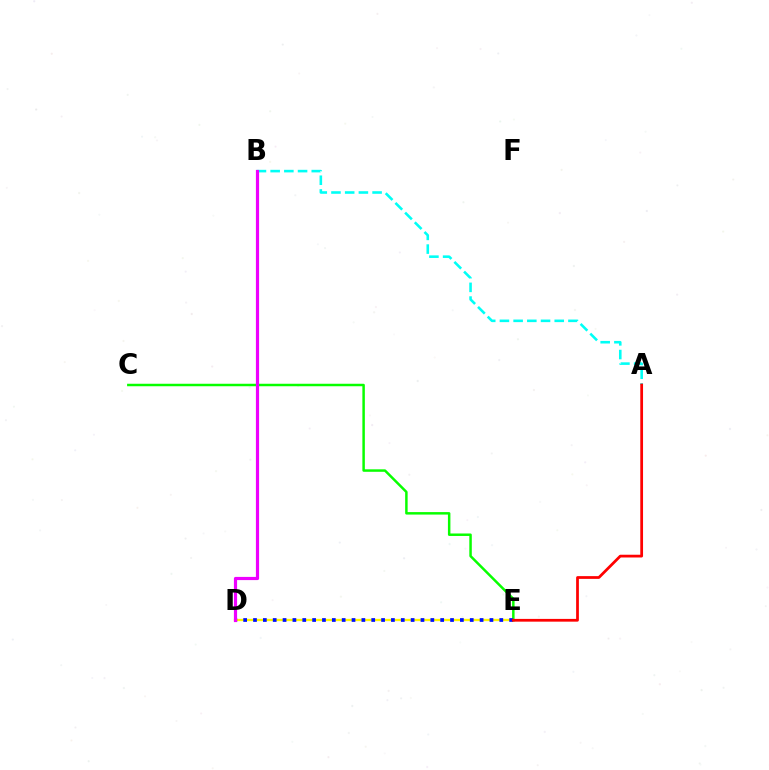{('A', 'B'): [{'color': '#00fff6', 'line_style': 'dashed', 'thickness': 1.86}], ('D', 'E'): [{'color': '#fcf500', 'line_style': 'solid', 'thickness': 1.65}, {'color': '#0010ff', 'line_style': 'dotted', 'thickness': 2.68}], ('C', 'E'): [{'color': '#08ff00', 'line_style': 'solid', 'thickness': 1.79}], ('A', 'E'): [{'color': '#ff0000', 'line_style': 'solid', 'thickness': 1.98}], ('B', 'D'): [{'color': '#ee00ff', 'line_style': 'solid', 'thickness': 2.29}]}